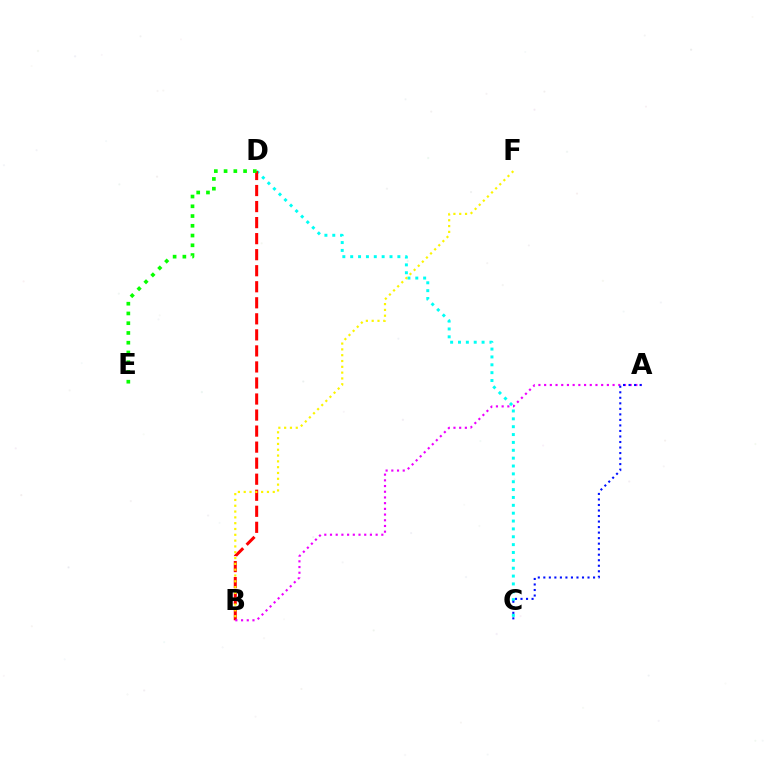{('C', 'D'): [{'color': '#00fff6', 'line_style': 'dotted', 'thickness': 2.14}], ('B', 'D'): [{'color': '#ff0000', 'line_style': 'dashed', 'thickness': 2.18}], ('A', 'B'): [{'color': '#ee00ff', 'line_style': 'dotted', 'thickness': 1.55}], ('B', 'F'): [{'color': '#fcf500', 'line_style': 'dotted', 'thickness': 1.58}], ('A', 'C'): [{'color': '#0010ff', 'line_style': 'dotted', 'thickness': 1.5}], ('D', 'E'): [{'color': '#08ff00', 'line_style': 'dotted', 'thickness': 2.65}]}